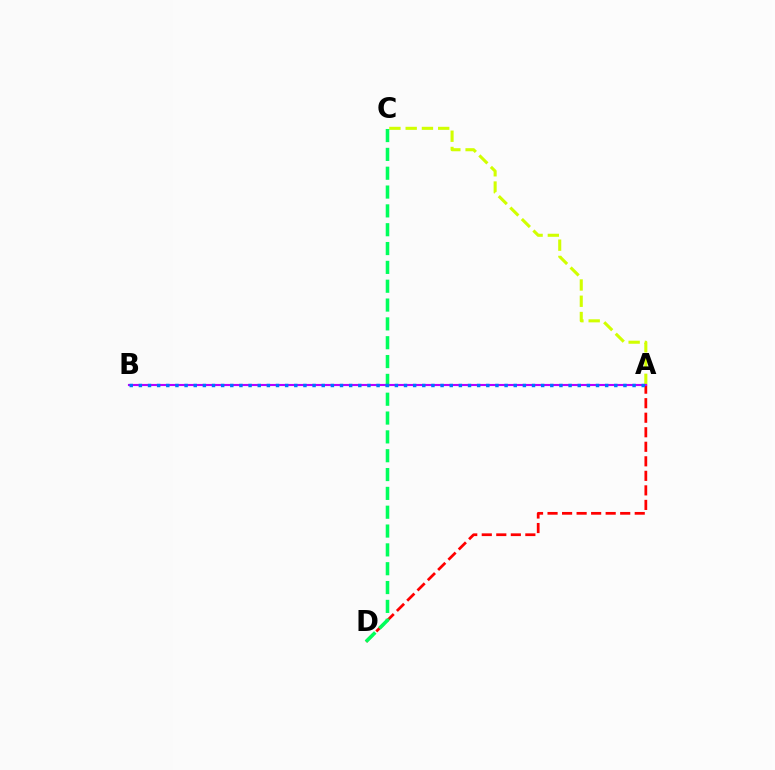{('A', 'D'): [{'color': '#ff0000', 'line_style': 'dashed', 'thickness': 1.97}], ('A', 'C'): [{'color': '#d1ff00', 'line_style': 'dashed', 'thickness': 2.21}], ('A', 'B'): [{'color': '#b900ff', 'line_style': 'solid', 'thickness': 1.54}, {'color': '#0074ff', 'line_style': 'dotted', 'thickness': 2.48}], ('C', 'D'): [{'color': '#00ff5c', 'line_style': 'dashed', 'thickness': 2.56}]}